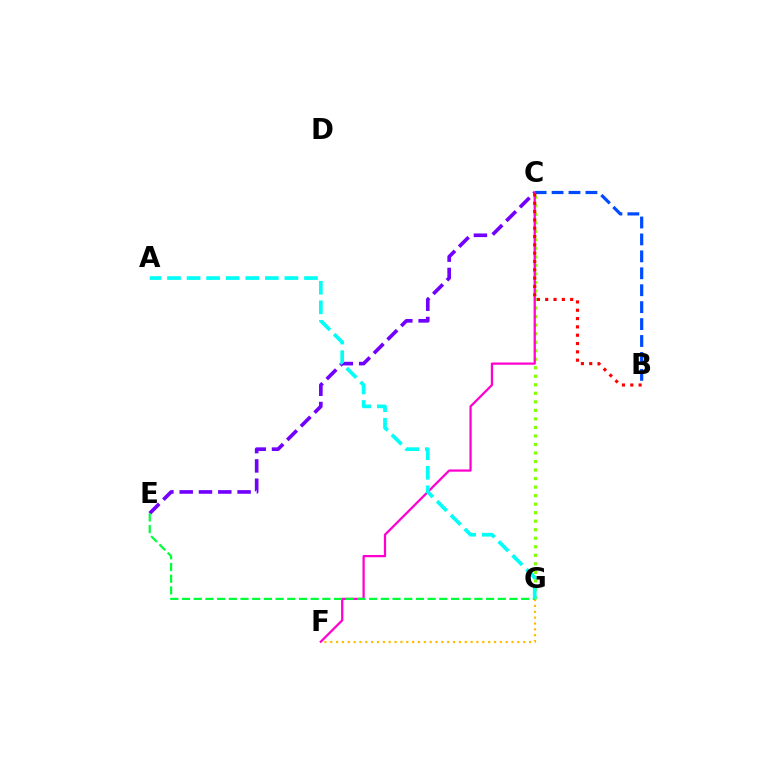{('F', 'G'): [{'color': '#ffbd00', 'line_style': 'dotted', 'thickness': 1.59}], ('C', 'E'): [{'color': '#7200ff', 'line_style': 'dashed', 'thickness': 2.62}], ('B', 'C'): [{'color': '#004bff', 'line_style': 'dashed', 'thickness': 2.3}, {'color': '#ff0000', 'line_style': 'dotted', 'thickness': 2.26}], ('C', 'G'): [{'color': '#84ff00', 'line_style': 'dotted', 'thickness': 2.32}], ('C', 'F'): [{'color': '#ff00cf', 'line_style': 'solid', 'thickness': 1.62}], ('E', 'G'): [{'color': '#00ff39', 'line_style': 'dashed', 'thickness': 1.59}], ('A', 'G'): [{'color': '#00fff6', 'line_style': 'dashed', 'thickness': 2.66}]}